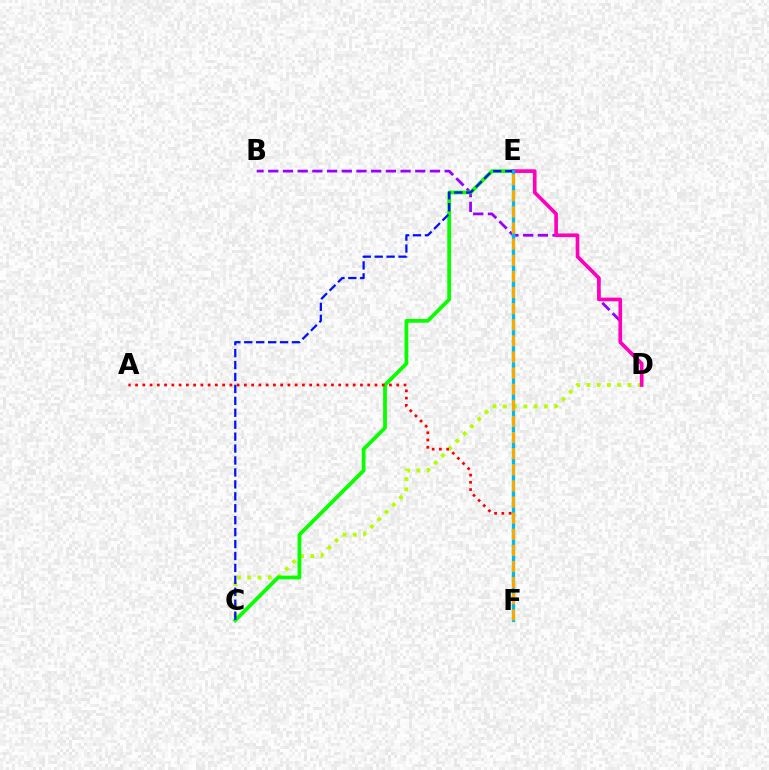{('B', 'D'): [{'color': '#9b00ff', 'line_style': 'dashed', 'thickness': 2.0}], ('C', 'D'): [{'color': '#b3ff00', 'line_style': 'dotted', 'thickness': 2.79}], ('C', 'E'): [{'color': '#08ff00', 'line_style': 'solid', 'thickness': 2.71}, {'color': '#0010ff', 'line_style': 'dashed', 'thickness': 1.62}], ('E', 'F'): [{'color': '#00ff9d', 'line_style': 'solid', 'thickness': 2.49}, {'color': '#00b5ff', 'line_style': 'solid', 'thickness': 2.09}, {'color': '#ffa500', 'line_style': 'dashed', 'thickness': 2.19}], ('D', 'E'): [{'color': '#ff00bd', 'line_style': 'solid', 'thickness': 2.64}], ('A', 'F'): [{'color': '#ff0000', 'line_style': 'dotted', 'thickness': 1.97}]}